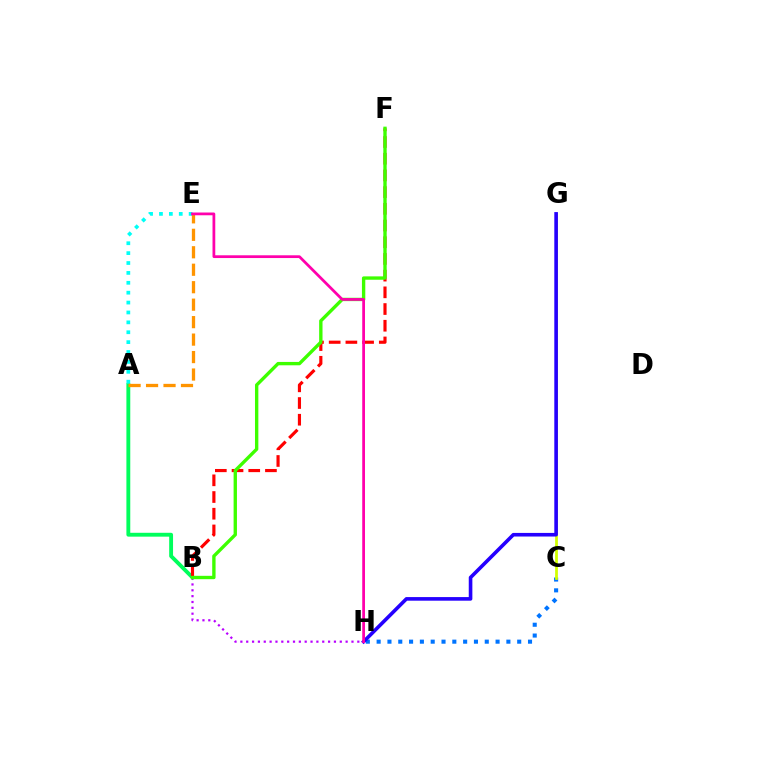{('A', 'B'): [{'color': '#00ff5c', 'line_style': 'solid', 'thickness': 2.78}], ('C', 'H'): [{'color': '#0074ff', 'line_style': 'dotted', 'thickness': 2.94}], ('A', 'E'): [{'color': '#00fff6', 'line_style': 'dotted', 'thickness': 2.69}, {'color': '#ff9400', 'line_style': 'dashed', 'thickness': 2.37}], ('B', 'F'): [{'color': '#ff0000', 'line_style': 'dashed', 'thickness': 2.27}, {'color': '#3dff00', 'line_style': 'solid', 'thickness': 2.42}], ('C', 'G'): [{'color': '#d1ff00', 'line_style': 'solid', 'thickness': 1.99}], ('G', 'H'): [{'color': '#2500ff', 'line_style': 'solid', 'thickness': 2.6}], ('B', 'H'): [{'color': '#b900ff', 'line_style': 'dotted', 'thickness': 1.59}], ('E', 'H'): [{'color': '#ff00ac', 'line_style': 'solid', 'thickness': 1.98}]}